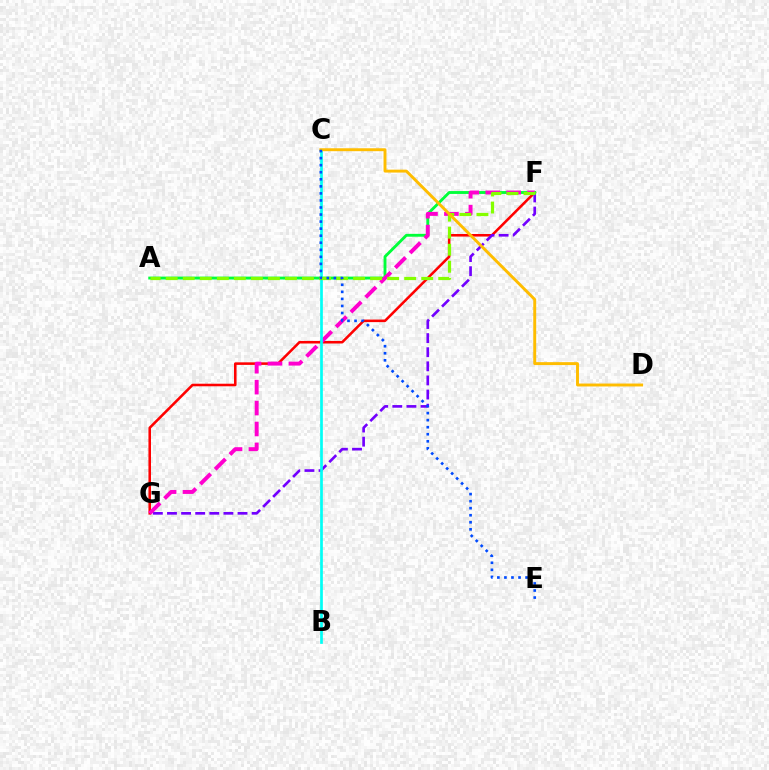{('F', 'G'): [{'color': '#ff0000', 'line_style': 'solid', 'thickness': 1.84}, {'color': '#7200ff', 'line_style': 'dashed', 'thickness': 1.92}, {'color': '#ff00cf', 'line_style': 'dashed', 'thickness': 2.84}], ('A', 'F'): [{'color': '#00ff39', 'line_style': 'solid', 'thickness': 2.06}, {'color': '#84ff00', 'line_style': 'dashed', 'thickness': 2.31}], ('B', 'C'): [{'color': '#00fff6', 'line_style': 'solid', 'thickness': 1.94}], ('C', 'D'): [{'color': '#ffbd00', 'line_style': 'solid', 'thickness': 2.1}], ('C', 'E'): [{'color': '#004bff', 'line_style': 'dotted', 'thickness': 1.92}]}